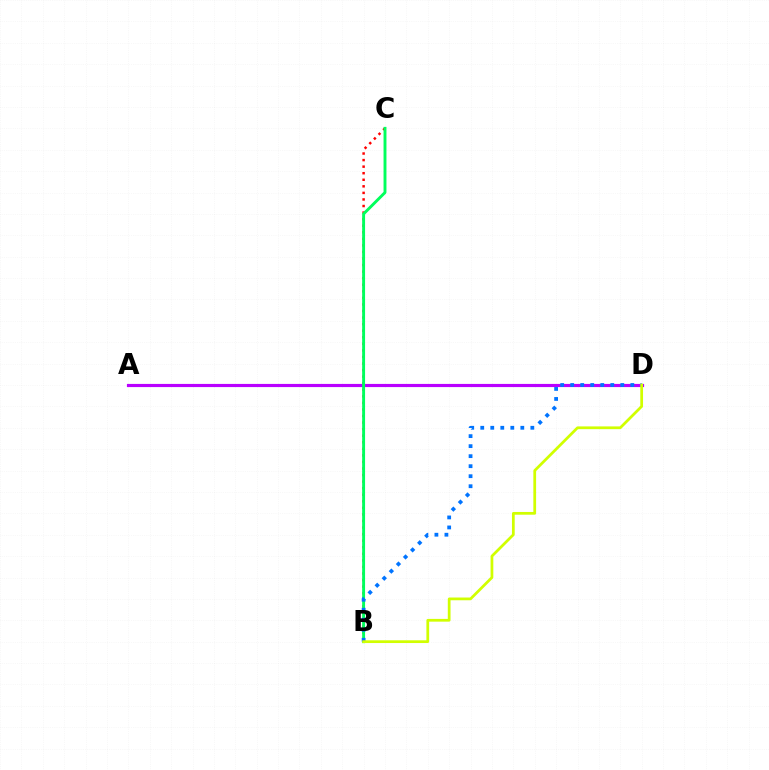{('B', 'C'): [{'color': '#ff0000', 'line_style': 'dotted', 'thickness': 1.78}, {'color': '#00ff5c', 'line_style': 'solid', 'thickness': 2.09}], ('A', 'D'): [{'color': '#b900ff', 'line_style': 'solid', 'thickness': 2.28}], ('B', 'D'): [{'color': '#0074ff', 'line_style': 'dotted', 'thickness': 2.72}, {'color': '#d1ff00', 'line_style': 'solid', 'thickness': 1.98}]}